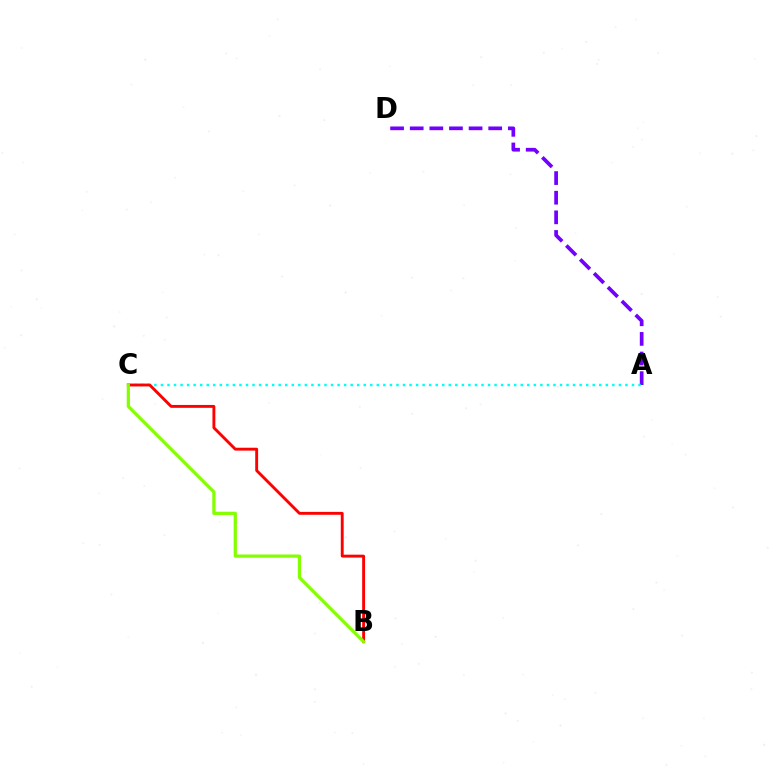{('A', 'D'): [{'color': '#7200ff', 'line_style': 'dashed', 'thickness': 2.67}], ('A', 'C'): [{'color': '#00fff6', 'line_style': 'dotted', 'thickness': 1.78}], ('B', 'C'): [{'color': '#ff0000', 'line_style': 'solid', 'thickness': 2.08}, {'color': '#84ff00', 'line_style': 'solid', 'thickness': 2.33}]}